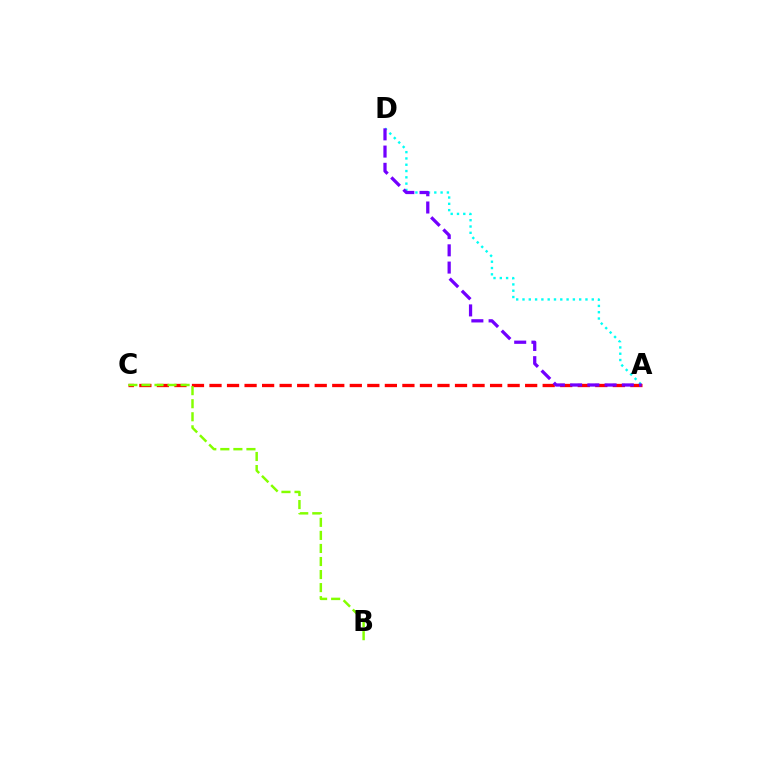{('A', 'C'): [{'color': '#ff0000', 'line_style': 'dashed', 'thickness': 2.38}], ('A', 'D'): [{'color': '#00fff6', 'line_style': 'dotted', 'thickness': 1.71}, {'color': '#7200ff', 'line_style': 'dashed', 'thickness': 2.34}], ('B', 'C'): [{'color': '#84ff00', 'line_style': 'dashed', 'thickness': 1.77}]}